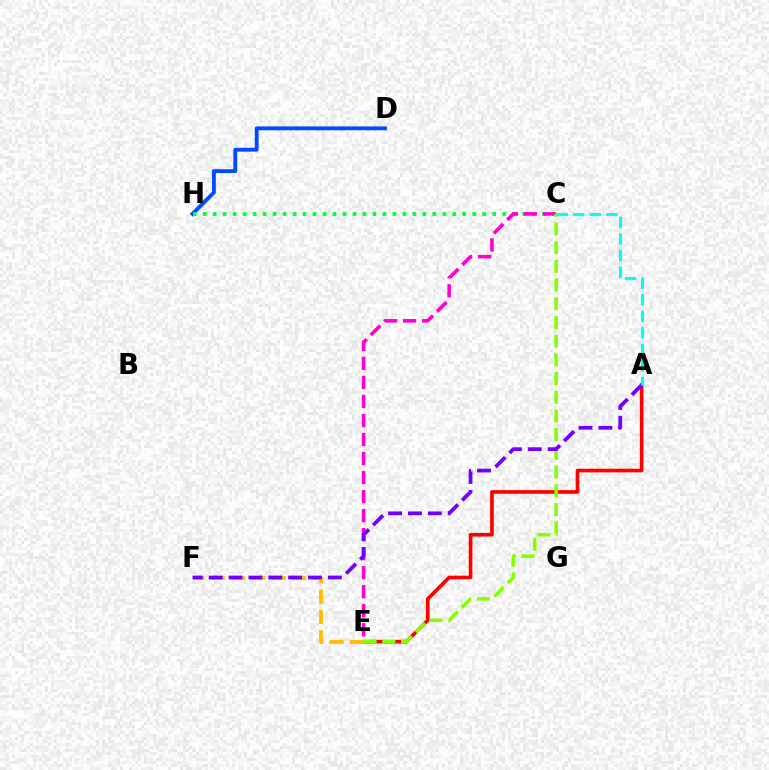{('D', 'H'): [{'color': '#004bff', 'line_style': 'solid', 'thickness': 2.78}], ('A', 'E'): [{'color': '#ff0000', 'line_style': 'solid', 'thickness': 2.63}], ('E', 'F'): [{'color': '#ffbd00', 'line_style': 'dashed', 'thickness': 2.76}], ('C', 'H'): [{'color': '#00ff39', 'line_style': 'dotted', 'thickness': 2.71}], ('C', 'E'): [{'color': '#ff00cf', 'line_style': 'dashed', 'thickness': 2.58}, {'color': '#84ff00', 'line_style': 'dashed', 'thickness': 2.54}], ('A', 'F'): [{'color': '#7200ff', 'line_style': 'dashed', 'thickness': 2.7}], ('A', 'C'): [{'color': '#00fff6', 'line_style': 'dashed', 'thickness': 2.25}]}